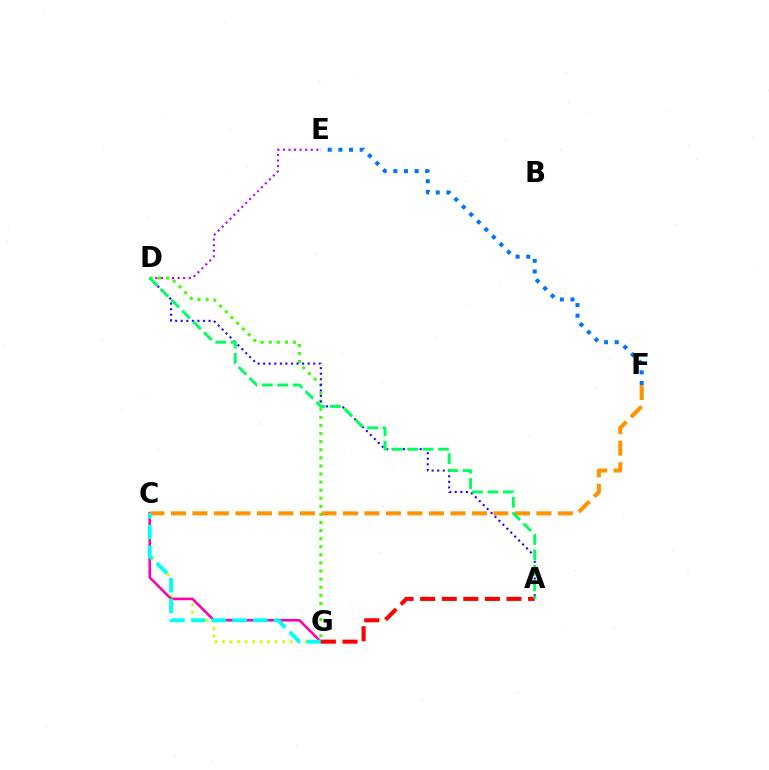{('D', 'E'): [{'color': '#b900ff', 'line_style': 'dotted', 'thickness': 1.51}], ('D', 'G'): [{'color': '#3dff00', 'line_style': 'dotted', 'thickness': 2.2}], ('C', 'G'): [{'color': '#d1ff00', 'line_style': 'dotted', 'thickness': 2.04}, {'color': '#ff00ac', 'line_style': 'solid', 'thickness': 1.84}, {'color': '#00fff6', 'line_style': 'dashed', 'thickness': 2.81}], ('C', 'F'): [{'color': '#ff9400', 'line_style': 'dashed', 'thickness': 2.92}], ('E', 'F'): [{'color': '#0074ff', 'line_style': 'dotted', 'thickness': 2.89}], ('A', 'D'): [{'color': '#2500ff', 'line_style': 'dotted', 'thickness': 1.51}, {'color': '#00ff5c', 'line_style': 'dashed', 'thickness': 2.09}], ('A', 'G'): [{'color': '#ff0000', 'line_style': 'dashed', 'thickness': 2.93}]}